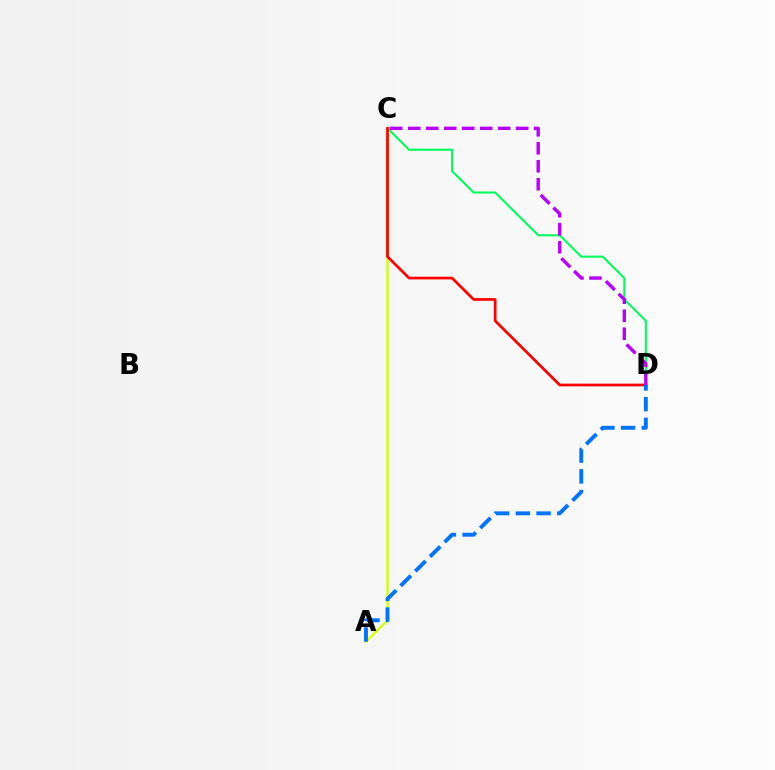{('C', 'D'): [{'color': '#00ff5c', 'line_style': 'solid', 'thickness': 1.51}, {'color': '#ff0000', 'line_style': 'solid', 'thickness': 1.96}, {'color': '#b900ff', 'line_style': 'dashed', 'thickness': 2.44}], ('A', 'C'): [{'color': '#d1ff00', 'line_style': 'solid', 'thickness': 1.67}], ('A', 'D'): [{'color': '#0074ff', 'line_style': 'dashed', 'thickness': 2.81}]}